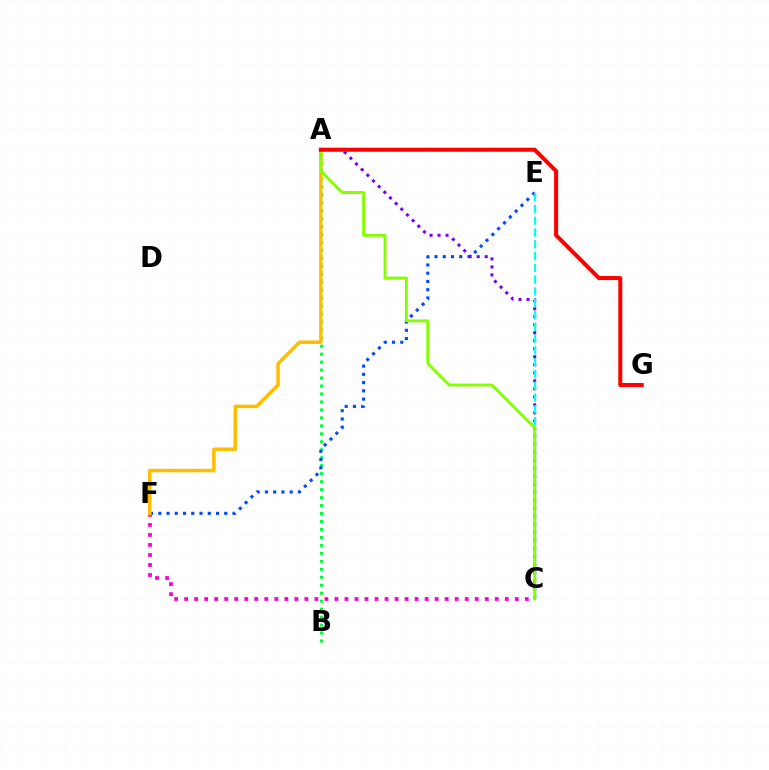{('A', 'B'): [{'color': '#00ff39', 'line_style': 'dotted', 'thickness': 2.16}], ('E', 'F'): [{'color': '#004bff', 'line_style': 'dotted', 'thickness': 2.24}], ('C', 'F'): [{'color': '#ff00cf', 'line_style': 'dotted', 'thickness': 2.72}], ('A', 'C'): [{'color': '#7200ff', 'line_style': 'dotted', 'thickness': 2.18}, {'color': '#84ff00', 'line_style': 'solid', 'thickness': 2.09}], ('C', 'E'): [{'color': '#00fff6', 'line_style': 'dashed', 'thickness': 1.6}], ('A', 'F'): [{'color': '#ffbd00', 'line_style': 'solid', 'thickness': 2.52}], ('A', 'G'): [{'color': '#ff0000', 'line_style': 'solid', 'thickness': 2.91}]}